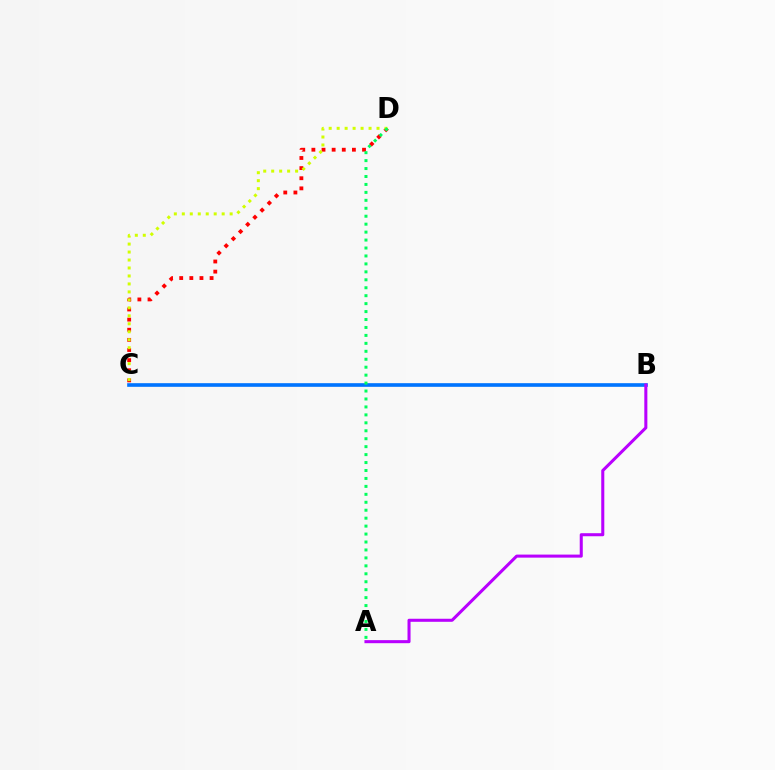{('C', 'D'): [{'color': '#ff0000', 'line_style': 'dotted', 'thickness': 2.75}, {'color': '#d1ff00', 'line_style': 'dotted', 'thickness': 2.17}], ('B', 'C'): [{'color': '#0074ff', 'line_style': 'solid', 'thickness': 2.62}], ('A', 'D'): [{'color': '#00ff5c', 'line_style': 'dotted', 'thickness': 2.16}], ('A', 'B'): [{'color': '#b900ff', 'line_style': 'solid', 'thickness': 2.2}]}